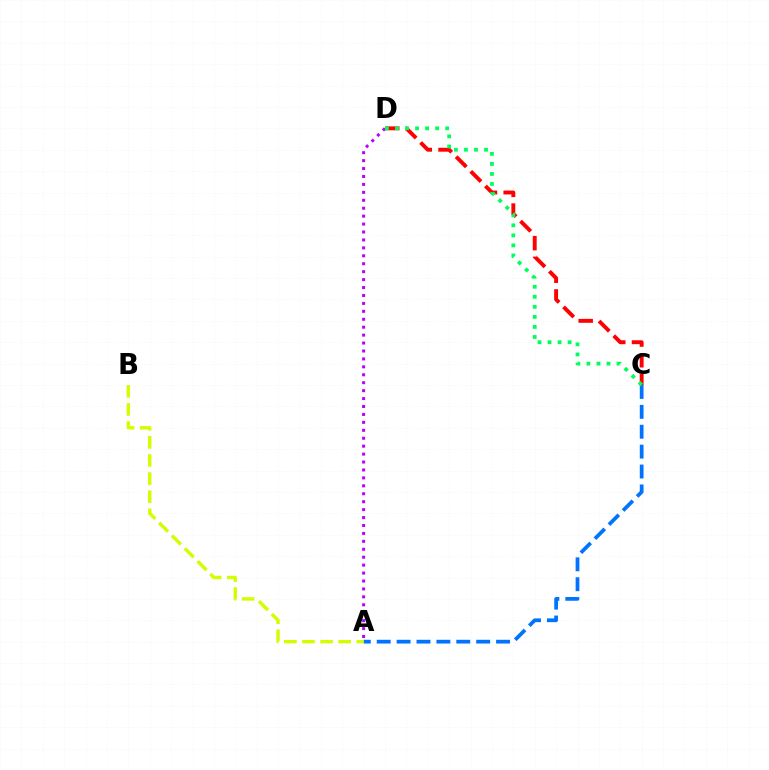{('C', 'D'): [{'color': '#ff0000', 'line_style': 'dashed', 'thickness': 2.81}, {'color': '#00ff5c', 'line_style': 'dotted', 'thickness': 2.73}], ('A', 'D'): [{'color': '#b900ff', 'line_style': 'dotted', 'thickness': 2.16}], ('A', 'C'): [{'color': '#0074ff', 'line_style': 'dashed', 'thickness': 2.7}], ('A', 'B'): [{'color': '#d1ff00', 'line_style': 'dashed', 'thickness': 2.46}]}